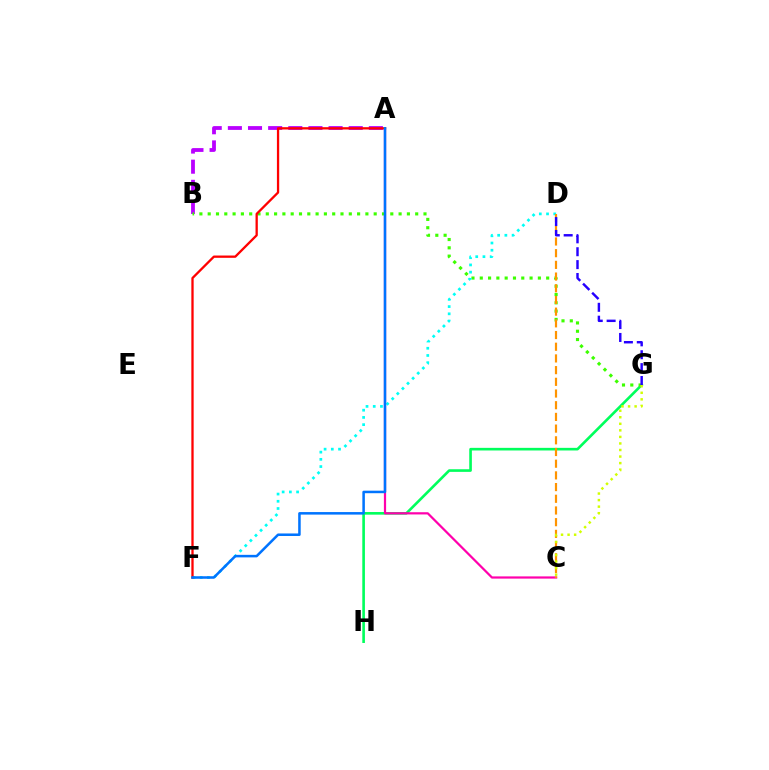{('A', 'B'): [{'color': '#b900ff', 'line_style': 'dashed', 'thickness': 2.74}], ('G', 'H'): [{'color': '#00ff5c', 'line_style': 'solid', 'thickness': 1.89}], ('A', 'C'): [{'color': '#ff00ac', 'line_style': 'solid', 'thickness': 1.6}], ('B', 'G'): [{'color': '#3dff00', 'line_style': 'dotted', 'thickness': 2.26}], ('D', 'F'): [{'color': '#00fff6', 'line_style': 'dotted', 'thickness': 1.96}], ('C', 'D'): [{'color': '#ff9400', 'line_style': 'dashed', 'thickness': 1.59}], ('A', 'F'): [{'color': '#ff0000', 'line_style': 'solid', 'thickness': 1.65}, {'color': '#0074ff', 'line_style': 'solid', 'thickness': 1.82}], ('D', 'G'): [{'color': '#2500ff', 'line_style': 'dashed', 'thickness': 1.75}], ('C', 'G'): [{'color': '#d1ff00', 'line_style': 'dotted', 'thickness': 1.78}]}